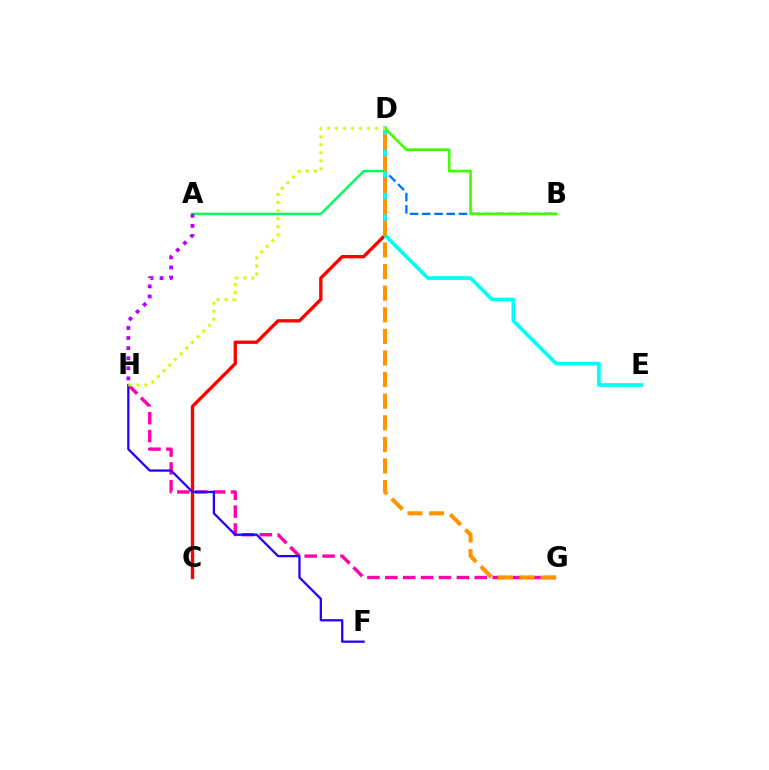{('G', 'H'): [{'color': '#ff00ac', 'line_style': 'dashed', 'thickness': 2.43}], ('C', 'D'): [{'color': '#ff0000', 'line_style': 'solid', 'thickness': 2.4}], ('A', 'D'): [{'color': '#00ff5c', 'line_style': 'solid', 'thickness': 1.76}], ('B', 'D'): [{'color': '#0074ff', 'line_style': 'dashed', 'thickness': 1.66}, {'color': '#3dff00', 'line_style': 'solid', 'thickness': 1.9}], ('F', 'H'): [{'color': '#2500ff', 'line_style': 'solid', 'thickness': 1.65}], ('A', 'H'): [{'color': '#b900ff', 'line_style': 'dotted', 'thickness': 2.74}], ('D', 'E'): [{'color': '#00fff6', 'line_style': 'solid', 'thickness': 2.63}], ('D', 'G'): [{'color': '#ff9400', 'line_style': 'dashed', 'thickness': 2.93}], ('D', 'H'): [{'color': '#d1ff00', 'line_style': 'dotted', 'thickness': 2.18}]}